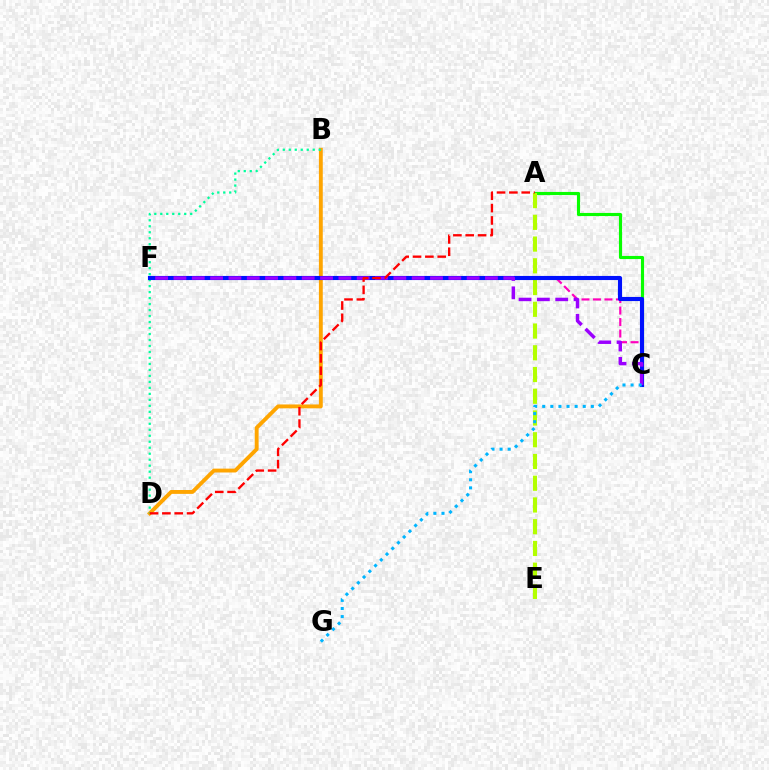{('A', 'C'): [{'color': '#08ff00', 'line_style': 'solid', 'thickness': 2.25}], ('A', 'E'): [{'color': '#b3ff00', 'line_style': 'dashed', 'thickness': 2.95}], ('B', 'D'): [{'color': '#ffa500', 'line_style': 'solid', 'thickness': 2.78}, {'color': '#00ff9d', 'line_style': 'dotted', 'thickness': 1.63}], ('C', 'F'): [{'color': '#ff00bd', 'line_style': 'dashed', 'thickness': 1.56}, {'color': '#0010ff', 'line_style': 'solid', 'thickness': 2.97}, {'color': '#9b00ff', 'line_style': 'dashed', 'thickness': 2.49}], ('C', 'G'): [{'color': '#00b5ff', 'line_style': 'dotted', 'thickness': 2.2}], ('A', 'D'): [{'color': '#ff0000', 'line_style': 'dashed', 'thickness': 1.68}]}